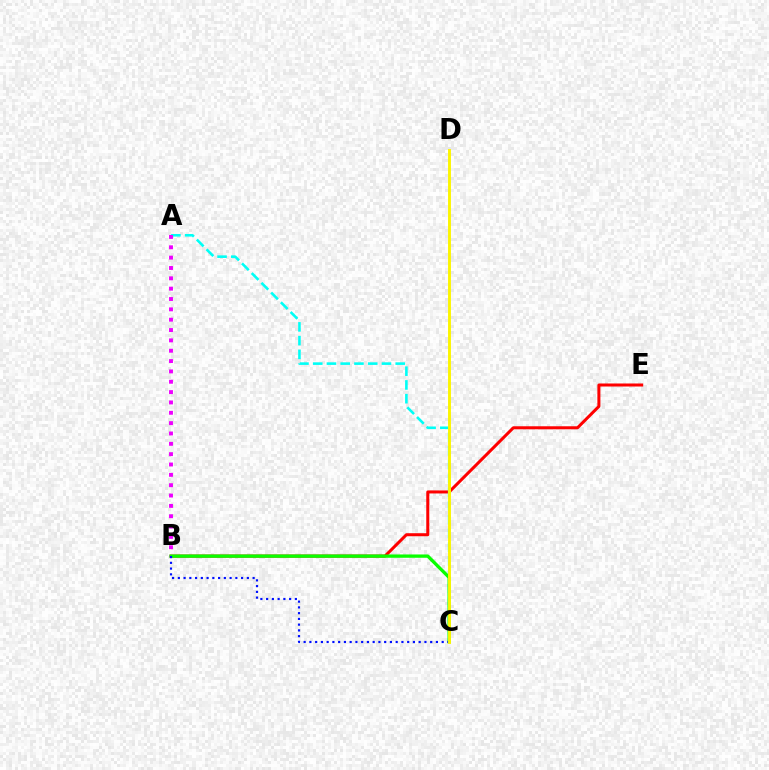{('B', 'E'): [{'color': '#ff0000', 'line_style': 'solid', 'thickness': 2.18}], ('A', 'C'): [{'color': '#00fff6', 'line_style': 'dashed', 'thickness': 1.87}], ('A', 'B'): [{'color': '#ee00ff', 'line_style': 'dotted', 'thickness': 2.81}], ('B', 'C'): [{'color': '#08ff00', 'line_style': 'solid', 'thickness': 2.38}, {'color': '#0010ff', 'line_style': 'dotted', 'thickness': 1.56}], ('C', 'D'): [{'color': '#fcf500', 'line_style': 'solid', 'thickness': 2.09}]}